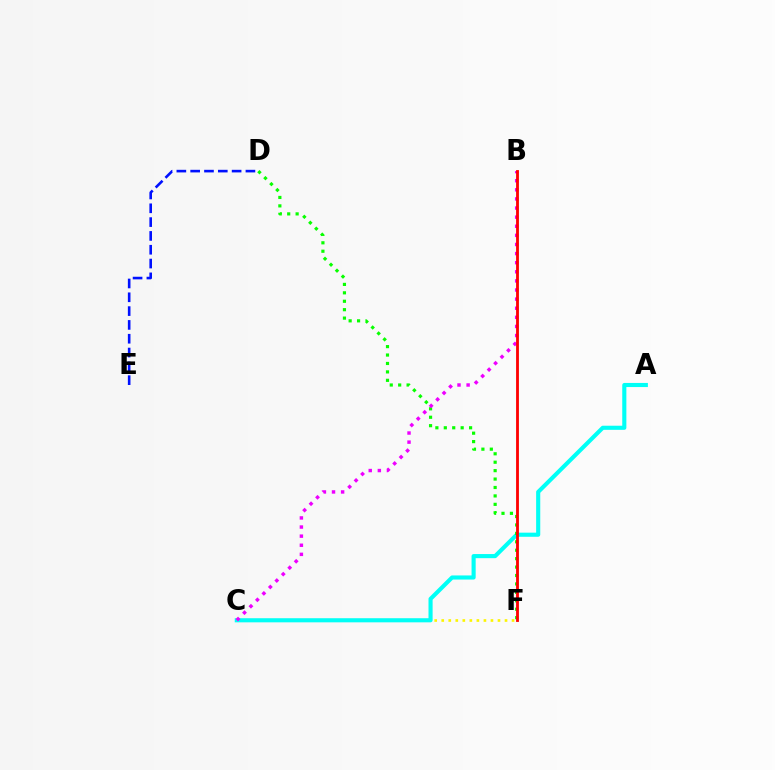{('C', 'F'): [{'color': '#fcf500', 'line_style': 'dotted', 'thickness': 1.91}], ('A', 'C'): [{'color': '#00fff6', 'line_style': 'solid', 'thickness': 2.96}], ('D', 'F'): [{'color': '#08ff00', 'line_style': 'dotted', 'thickness': 2.29}], ('B', 'C'): [{'color': '#ee00ff', 'line_style': 'dotted', 'thickness': 2.47}], ('B', 'F'): [{'color': '#ff0000', 'line_style': 'solid', 'thickness': 2.04}], ('D', 'E'): [{'color': '#0010ff', 'line_style': 'dashed', 'thickness': 1.88}]}